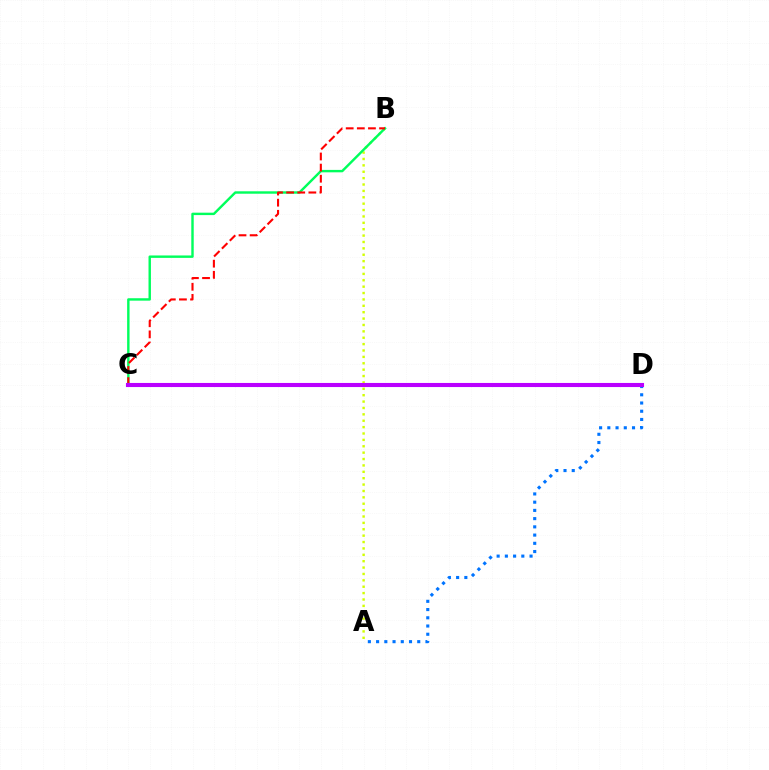{('A', 'B'): [{'color': '#d1ff00', 'line_style': 'dotted', 'thickness': 1.73}], ('A', 'D'): [{'color': '#0074ff', 'line_style': 'dotted', 'thickness': 2.24}], ('B', 'C'): [{'color': '#00ff5c', 'line_style': 'solid', 'thickness': 1.74}, {'color': '#ff0000', 'line_style': 'dashed', 'thickness': 1.51}], ('C', 'D'): [{'color': '#b900ff', 'line_style': 'solid', 'thickness': 2.95}]}